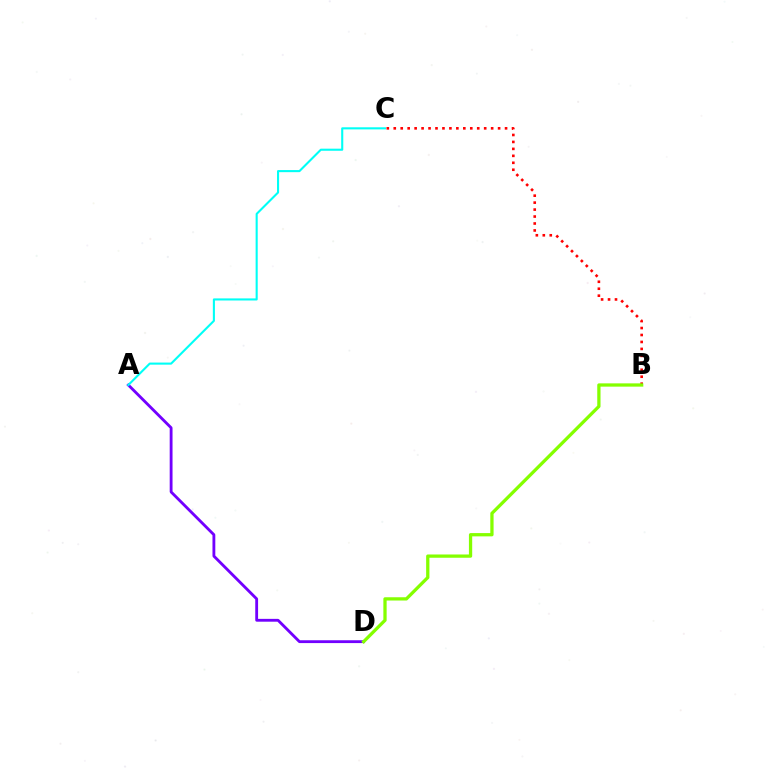{('B', 'C'): [{'color': '#ff0000', 'line_style': 'dotted', 'thickness': 1.89}], ('A', 'D'): [{'color': '#7200ff', 'line_style': 'solid', 'thickness': 2.04}], ('A', 'C'): [{'color': '#00fff6', 'line_style': 'solid', 'thickness': 1.51}], ('B', 'D'): [{'color': '#84ff00', 'line_style': 'solid', 'thickness': 2.36}]}